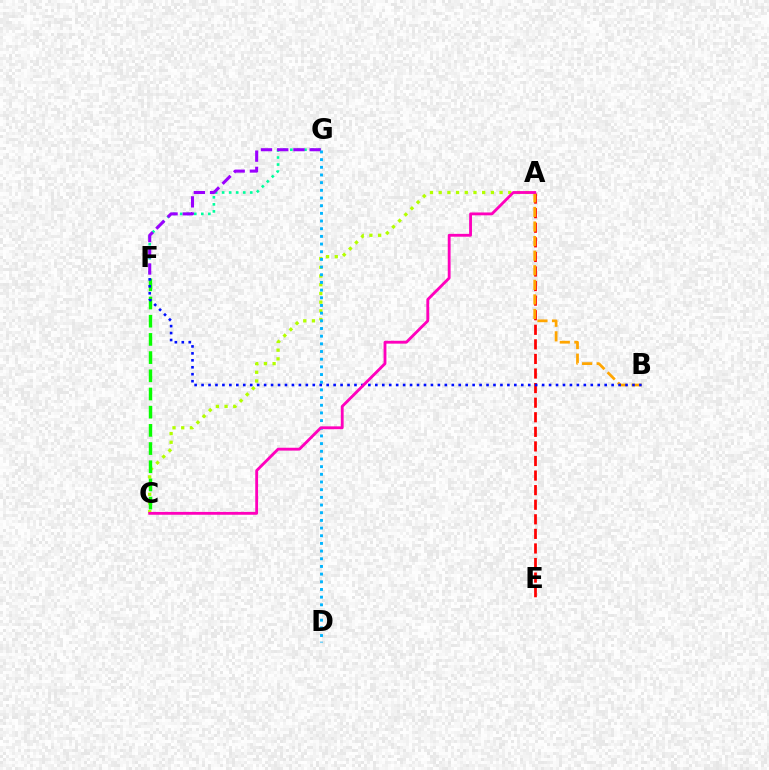{('F', 'G'): [{'color': '#00ff9d', 'line_style': 'dotted', 'thickness': 1.91}, {'color': '#9b00ff', 'line_style': 'dashed', 'thickness': 2.2}], ('A', 'C'): [{'color': '#b3ff00', 'line_style': 'dotted', 'thickness': 2.36}, {'color': '#ff00bd', 'line_style': 'solid', 'thickness': 2.05}], ('A', 'E'): [{'color': '#ff0000', 'line_style': 'dashed', 'thickness': 1.98}], ('A', 'B'): [{'color': '#ffa500', 'line_style': 'dashed', 'thickness': 1.98}], ('C', 'F'): [{'color': '#08ff00', 'line_style': 'dashed', 'thickness': 2.47}], ('D', 'G'): [{'color': '#00b5ff', 'line_style': 'dotted', 'thickness': 2.09}], ('B', 'F'): [{'color': '#0010ff', 'line_style': 'dotted', 'thickness': 1.89}]}